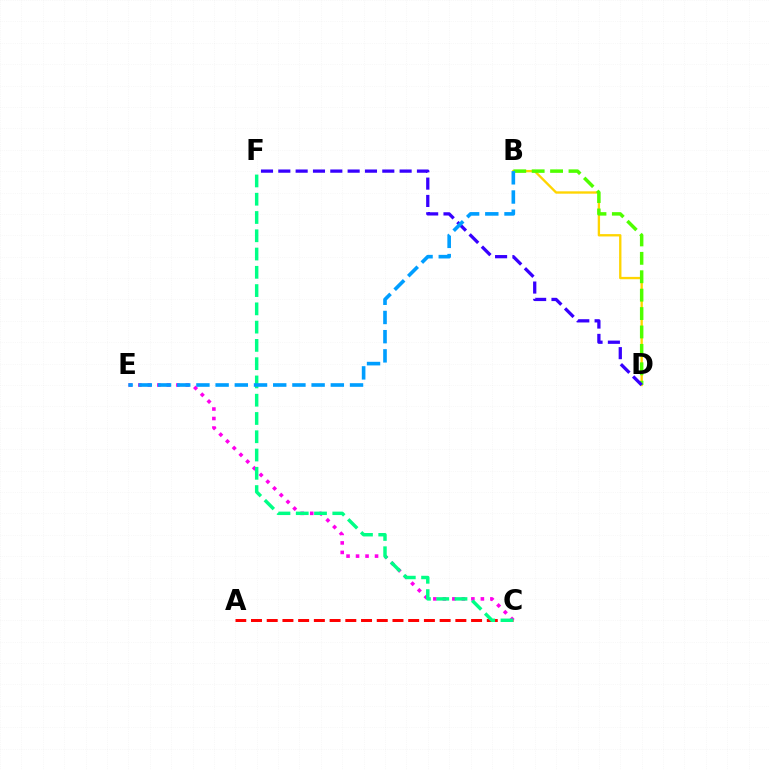{('B', 'D'): [{'color': '#ffd500', 'line_style': 'solid', 'thickness': 1.69}, {'color': '#4fff00', 'line_style': 'dashed', 'thickness': 2.5}], ('A', 'C'): [{'color': '#ff0000', 'line_style': 'dashed', 'thickness': 2.14}], ('C', 'E'): [{'color': '#ff00ed', 'line_style': 'dotted', 'thickness': 2.58}], ('C', 'F'): [{'color': '#00ff86', 'line_style': 'dashed', 'thickness': 2.48}], ('D', 'F'): [{'color': '#3700ff', 'line_style': 'dashed', 'thickness': 2.35}], ('B', 'E'): [{'color': '#009eff', 'line_style': 'dashed', 'thickness': 2.61}]}